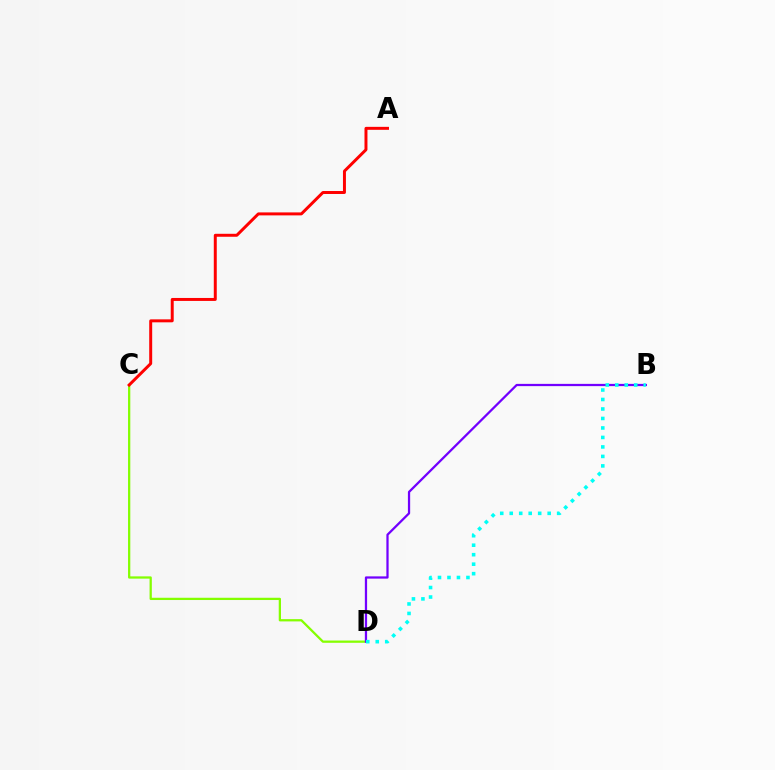{('C', 'D'): [{'color': '#84ff00', 'line_style': 'solid', 'thickness': 1.63}], ('B', 'D'): [{'color': '#7200ff', 'line_style': 'solid', 'thickness': 1.62}, {'color': '#00fff6', 'line_style': 'dotted', 'thickness': 2.58}], ('A', 'C'): [{'color': '#ff0000', 'line_style': 'solid', 'thickness': 2.14}]}